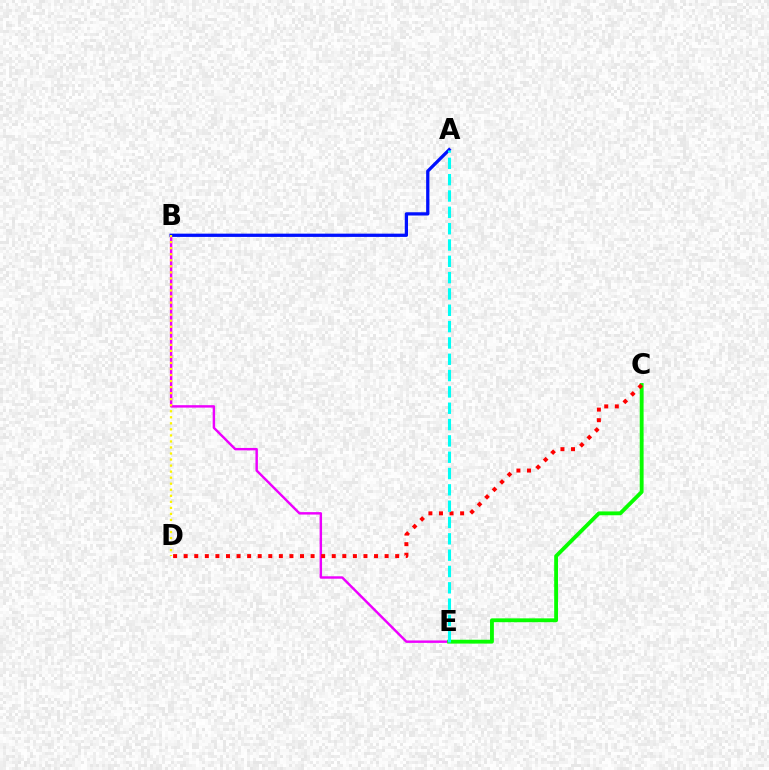{('B', 'E'): [{'color': '#ee00ff', 'line_style': 'solid', 'thickness': 1.75}], ('A', 'B'): [{'color': '#0010ff', 'line_style': 'solid', 'thickness': 2.35}], ('B', 'D'): [{'color': '#fcf500', 'line_style': 'dotted', 'thickness': 1.64}], ('C', 'E'): [{'color': '#08ff00', 'line_style': 'solid', 'thickness': 2.77}], ('C', 'D'): [{'color': '#ff0000', 'line_style': 'dotted', 'thickness': 2.87}], ('A', 'E'): [{'color': '#00fff6', 'line_style': 'dashed', 'thickness': 2.22}]}